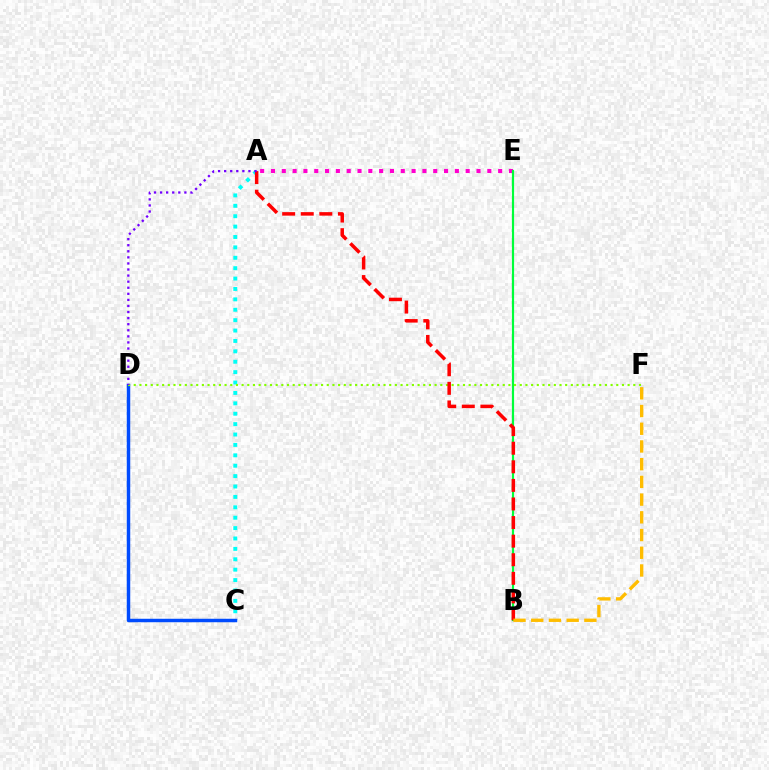{('A', 'C'): [{'color': '#00fff6', 'line_style': 'dotted', 'thickness': 2.82}], ('A', 'E'): [{'color': '#ff00cf', 'line_style': 'dotted', 'thickness': 2.94}], ('C', 'D'): [{'color': '#004bff', 'line_style': 'solid', 'thickness': 2.5}], ('D', 'F'): [{'color': '#84ff00', 'line_style': 'dotted', 'thickness': 1.54}], ('B', 'E'): [{'color': '#00ff39', 'line_style': 'solid', 'thickness': 1.57}], ('A', 'B'): [{'color': '#ff0000', 'line_style': 'dashed', 'thickness': 2.52}], ('A', 'D'): [{'color': '#7200ff', 'line_style': 'dotted', 'thickness': 1.65}], ('B', 'F'): [{'color': '#ffbd00', 'line_style': 'dashed', 'thickness': 2.41}]}